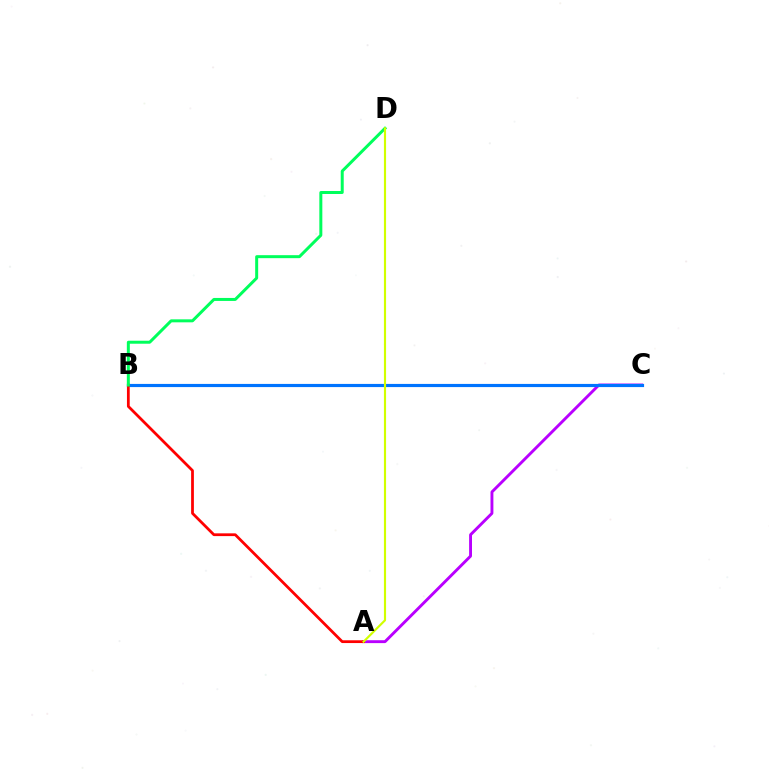{('A', 'C'): [{'color': '#b900ff', 'line_style': 'solid', 'thickness': 2.08}], ('B', 'C'): [{'color': '#0074ff', 'line_style': 'solid', 'thickness': 2.28}], ('A', 'B'): [{'color': '#ff0000', 'line_style': 'solid', 'thickness': 1.99}], ('B', 'D'): [{'color': '#00ff5c', 'line_style': 'solid', 'thickness': 2.15}], ('A', 'D'): [{'color': '#d1ff00', 'line_style': 'solid', 'thickness': 1.55}]}